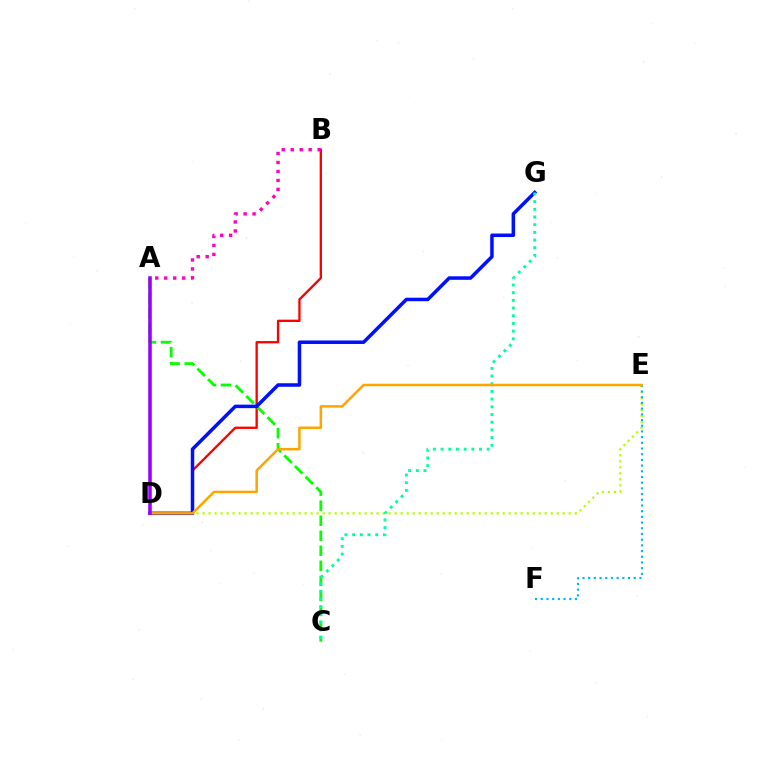{('D', 'E'): [{'color': '#b3ff00', 'line_style': 'dotted', 'thickness': 1.63}, {'color': '#ffa500', 'line_style': 'solid', 'thickness': 1.81}], ('B', 'D'): [{'color': '#ff0000', 'line_style': 'solid', 'thickness': 1.68}], ('A', 'B'): [{'color': '#ff00bd', 'line_style': 'dotted', 'thickness': 2.44}], ('E', 'F'): [{'color': '#00b5ff', 'line_style': 'dotted', 'thickness': 1.55}], ('A', 'C'): [{'color': '#08ff00', 'line_style': 'dashed', 'thickness': 2.04}], ('D', 'G'): [{'color': '#0010ff', 'line_style': 'solid', 'thickness': 2.52}], ('C', 'G'): [{'color': '#00ff9d', 'line_style': 'dotted', 'thickness': 2.09}], ('A', 'D'): [{'color': '#9b00ff', 'line_style': 'solid', 'thickness': 2.56}]}